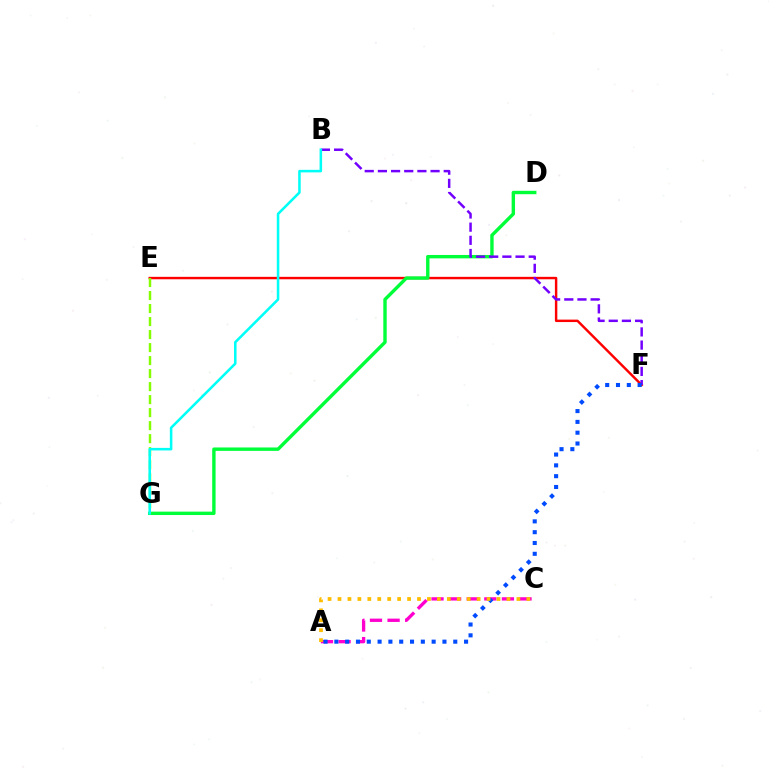{('E', 'F'): [{'color': '#ff0000', 'line_style': 'solid', 'thickness': 1.76}], ('A', 'C'): [{'color': '#ff00cf', 'line_style': 'dashed', 'thickness': 2.39}, {'color': '#ffbd00', 'line_style': 'dotted', 'thickness': 2.7}], ('D', 'G'): [{'color': '#00ff39', 'line_style': 'solid', 'thickness': 2.45}], ('E', 'G'): [{'color': '#84ff00', 'line_style': 'dashed', 'thickness': 1.77}], ('B', 'F'): [{'color': '#7200ff', 'line_style': 'dashed', 'thickness': 1.79}], ('B', 'G'): [{'color': '#00fff6', 'line_style': 'solid', 'thickness': 1.83}], ('A', 'F'): [{'color': '#004bff', 'line_style': 'dotted', 'thickness': 2.94}]}